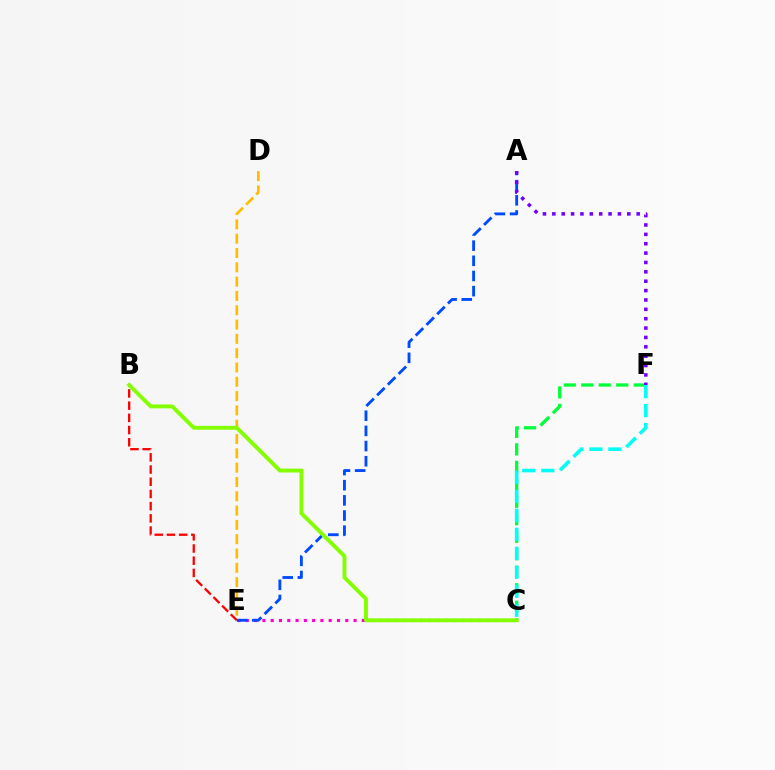{('B', 'E'): [{'color': '#ff0000', 'line_style': 'dashed', 'thickness': 1.66}], ('C', 'E'): [{'color': '#ff00cf', 'line_style': 'dotted', 'thickness': 2.25}], ('C', 'F'): [{'color': '#00ff39', 'line_style': 'dashed', 'thickness': 2.38}, {'color': '#00fff6', 'line_style': 'dashed', 'thickness': 2.58}], ('D', 'E'): [{'color': '#ffbd00', 'line_style': 'dashed', 'thickness': 1.94}], ('A', 'E'): [{'color': '#004bff', 'line_style': 'dashed', 'thickness': 2.06}], ('A', 'F'): [{'color': '#7200ff', 'line_style': 'dotted', 'thickness': 2.55}], ('B', 'C'): [{'color': '#84ff00', 'line_style': 'solid', 'thickness': 2.8}]}